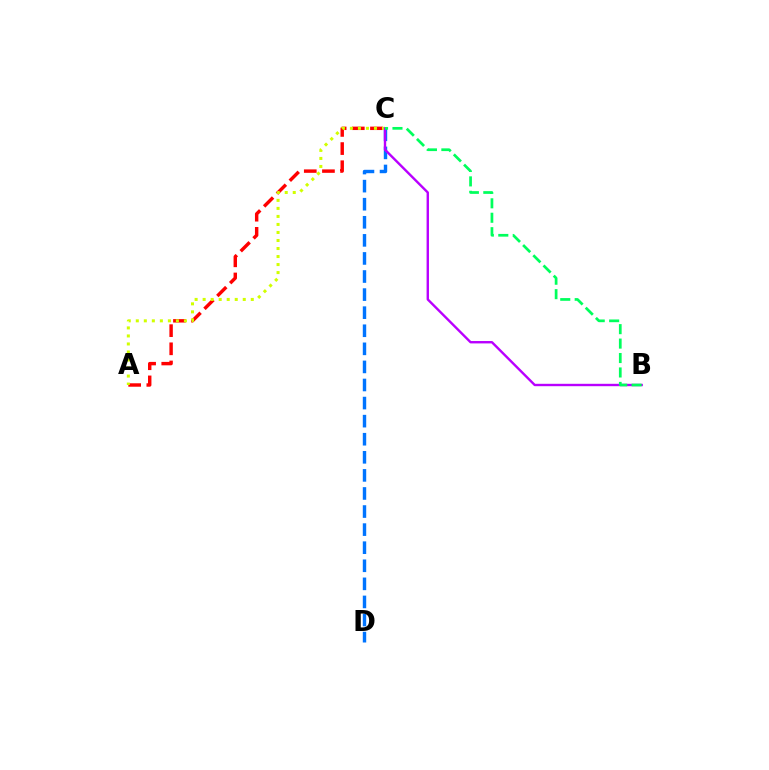{('A', 'C'): [{'color': '#ff0000', 'line_style': 'dashed', 'thickness': 2.47}, {'color': '#d1ff00', 'line_style': 'dotted', 'thickness': 2.18}], ('C', 'D'): [{'color': '#0074ff', 'line_style': 'dashed', 'thickness': 2.46}], ('B', 'C'): [{'color': '#b900ff', 'line_style': 'solid', 'thickness': 1.72}, {'color': '#00ff5c', 'line_style': 'dashed', 'thickness': 1.96}]}